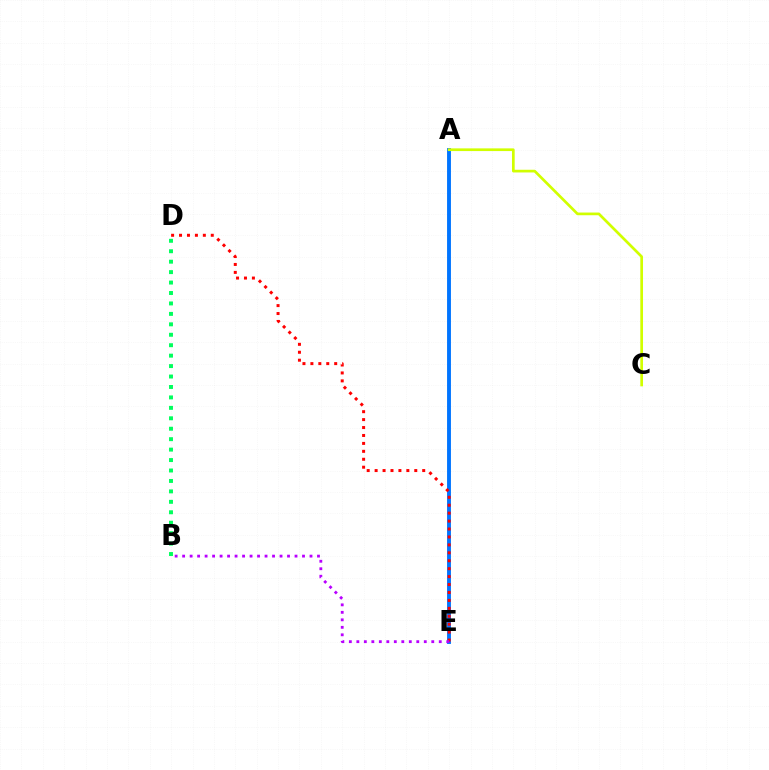{('A', 'E'): [{'color': '#0074ff', 'line_style': 'solid', 'thickness': 2.8}], ('D', 'E'): [{'color': '#ff0000', 'line_style': 'dotted', 'thickness': 2.16}], ('B', 'E'): [{'color': '#b900ff', 'line_style': 'dotted', 'thickness': 2.04}], ('B', 'D'): [{'color': '#00ff5c', 'line_style': 'dotted', 'thickness': 2.84}], ('A', 'C'): [{'color': '#d1ff00', 'line_style': 'solid', 'thickness': 1.94}]}